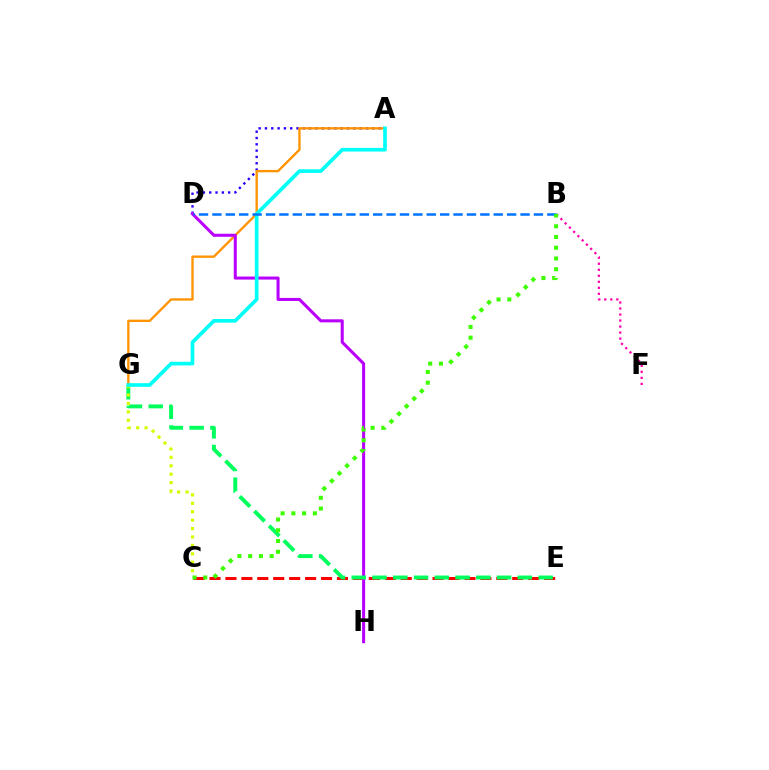{('C', 'E'): [{'color': '#ff0000', 'line_style': 'dashed', 'thickness': 2.16}], ('A', 'D'): [{'color': '#2500ff', 'line_style': 'dotted', 'thickness': 1.72}], ('A', 'G'): [{'color': '#ff9400', 'line_style': 'solid', 'thickness': 1.69}, {'color': '#00fff6', 'line_style': 'solid', 'thickness': 2.64}], ('D', 'H'): [{'color': '#b900ff', 'line_style': 'solid', 'thickness': 2.19}], ('E', 'G'): [{'color': '#00ff5c', 'line_style': 'dashed', 'thickness': 2.82}], ('C', 'G'): [{'color': '#d1ff00', 'line_style': 'dotted', 'thickness': 2.29}], ('B', 'D'): [{'color': '#0074ff', 'line_style': 'dashed', 'thickness': 1.82}], ('B', 'F'): [{'color': '#ff00ac', 'line_style': 'dotted', 'thickness': 1.63}], ('B', 'C'): [{'color': '#3dff00', 'line_style': 'dotted', 'thickness': 2.92}]}